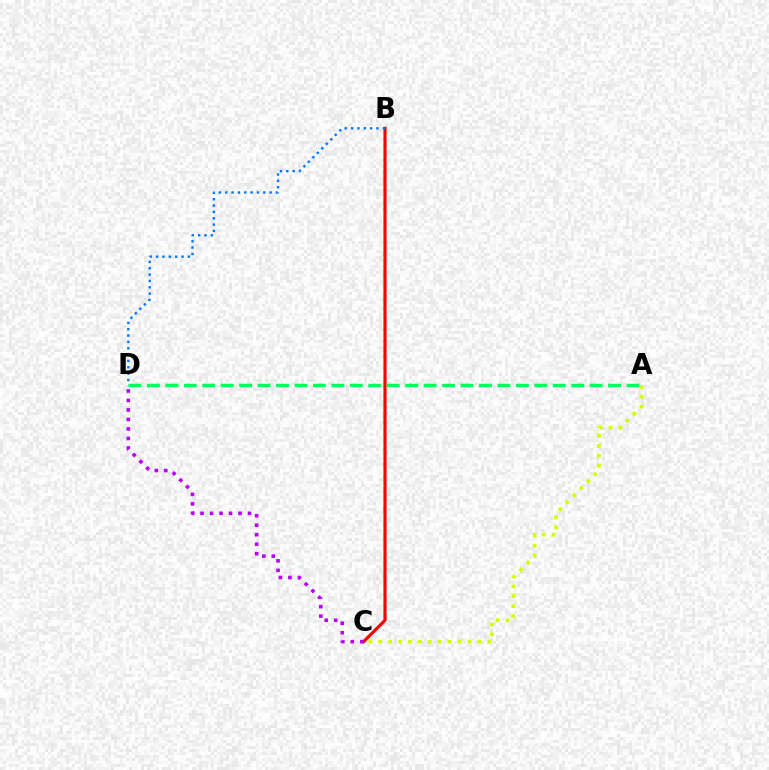{('B', 'C'): [{'color': '#ff0000', 'line_style': 'solid', 'thickness': 2.27}], ('B', 'D'): [{'color': '#0074ff', 'line_style': 'dotted', 'thickness': 1.72}], ('A', 'C'): [{'color': '#d1ff00', 'line_style': 'dotted', 'thickness': 2.69}], ('A', 'D'): [{'color': '#00ff5c', 'line_style': 'dashed', 'thickness': 2.51}], ('C', 'D'): [{'color': '#b900ff', 'line_style': 'dotted', 'thickness': 2.58}]}